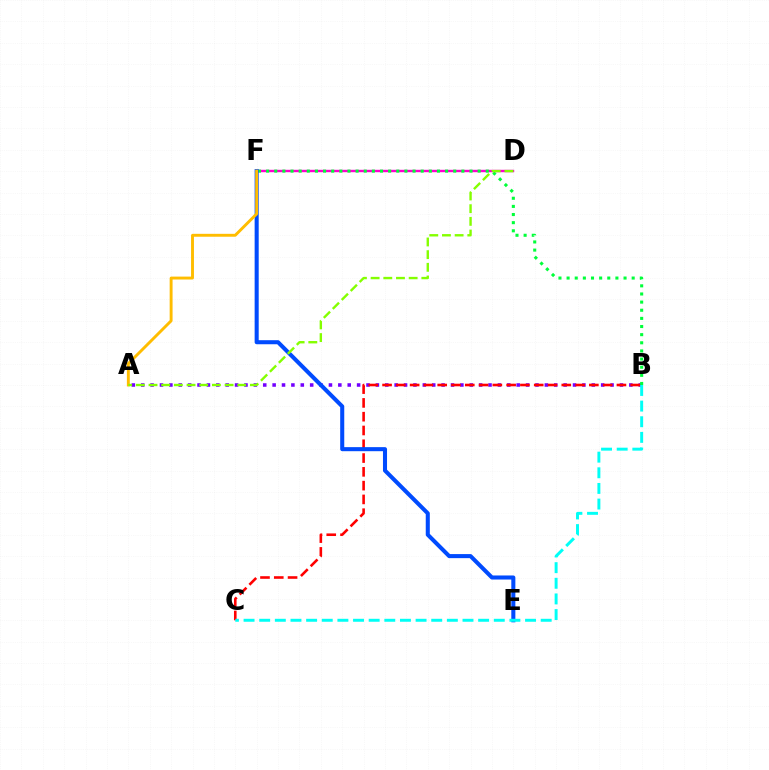{('D', 'F'): [{'color': '#ff00cf', 'line_style': 'solid', 'thickness': 1.74}], ('A', 'B'): [{'color': '#7200ff', 'line_style': 'dotted', 'thickness': 2.55}], ('B', 'C'): [{'color': '#ff0000', 'line_style': 'dashed', 'thickness': 1.87}, {'color': '#00fff6', 'line_style': 'dashed', 'thickness': 2.12}], ('B', 'F'): [{'color': '#00ff39', 'line_style': 'dotted', 'thickness': 2.21}], ('E', 'F'): [{'color': '#004bff', 'line_style': 'solid', 'thickness': 2.92}], ('A', 'F'): [{'color': '#ffbd00', 'line_style': 'solid', 'thickness': 2.09}], ('A', 'D'): [{'color': '#84ff00', 'line_style': 'dashed', 'thickness': 1.72}]}